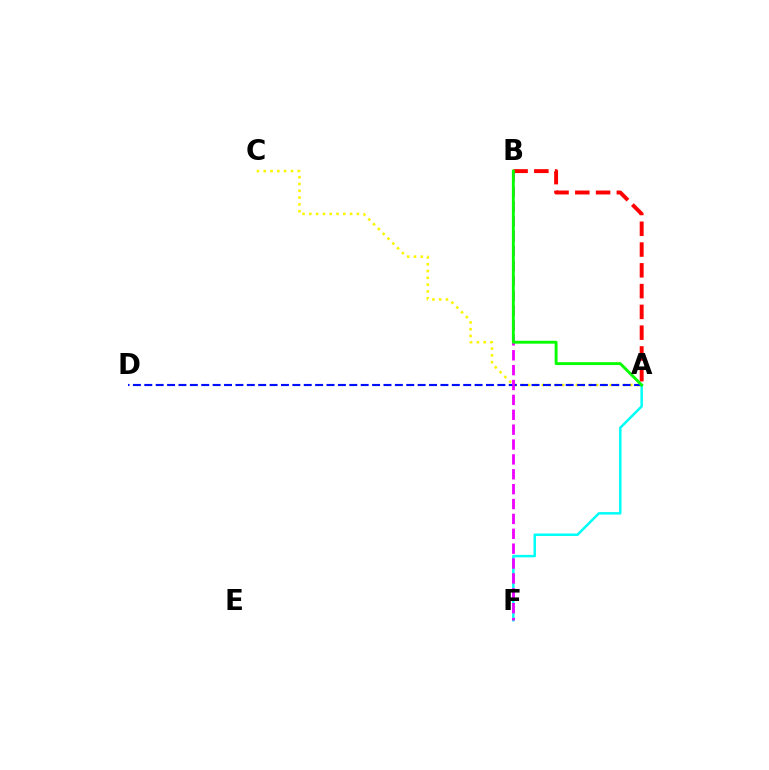{('A', 'F'): [{'color': '#00fff6', 'line_style': 'solid', 'thickness': 1.78}], ('A', 'C'): [{'color': '#fcf500', 'line_style': 'dotted', 'thickness': 1.85}], ('A', 'D'): [{'color': '#0010ff', 'line_style': 'dashed', 'thickness': 1.55}], ('B', 'F'): [{'color': '#ee00ff', 'line_style': 'dashed', 'thickness': 2.02}], ('A', 'B'): [{'color': '#ff0000', 'line_style': 'dashed', 'thickness': 2.82}, {'color': '#08ff00', 'line_style': 'solid', 'thickness': 2.09}]}